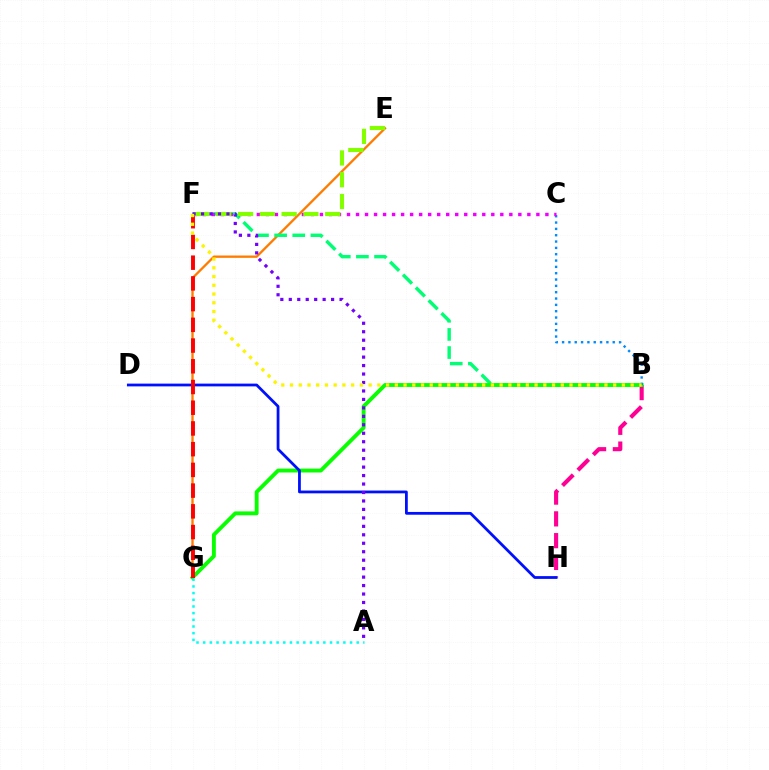{('E', 'G'): [{'color': '#ff7c00', 'line_style': 'solid', 'thickness': 1.68}], ('B', 'H'): [{'color': '#ff0094', 'line_style': 'dashed', 'thickness': 2.96}], ('B', 'F'): [{'color': '#00ff74', 'line_style': 'dashed', 'thickness': 2.46}, {'color': '#fcf500', 'line_style': 'dotted', 'thickness': 2.37}], ('B', 'G'): [{'color': '#08ff00', 'line_style': 'solid', 'thickness': 2.79}], ('D', 'H'): [{'color': '#0010ff', 'line_style': 'solid', 'thickness': 2.0}], ('B', 'C'): [{'color': '#008cff', 'line_style': 'dotted', 'thickness': 1.72}], ('F', 'G'): [{'color': '#ff0000', 'line_style': 'dashed', 'thickness': 2.81}], ('C', 'F'): [{'color': '#ee00ff', 'line_style': 'dotted', 'thickness': 2.45}], ('E', 'F'): [{'color': '#84ff00', 'line_style': 'dashed', 'thickness': 2.96}], ('A', 'F'): [{'color': '#7200ff', 'line_style': 'dotted', 'thickness': 2.3}], ('A', 'G'): [{'color': '#00fff6', 'line_style': 'dotted', 'thickness': 1.81}]}